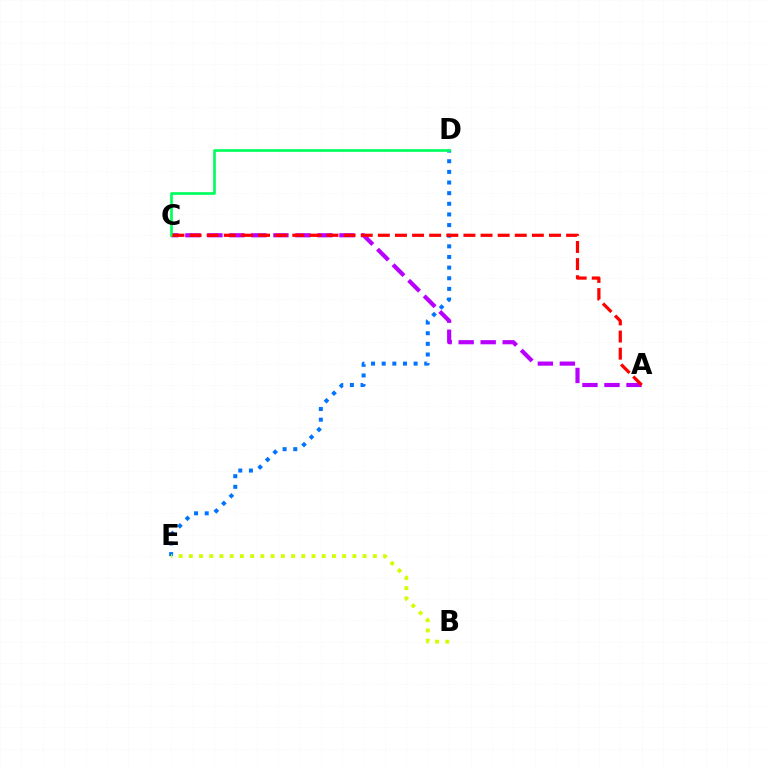{('A', 'C'): [{'color': '#b900ff', 'line_style': 'dashed', 'thickness': 2.99}, {'color': '#ff0000', 'line_style': 'dashed', 'thickness': 2.32}], ('D', 'E'): [{'color': '#0074ff', 'line_style': 'dotted', 'thickness': 2.89}], ('C', 'D'): [{'color': '#00ff5c', 'line_style': 'solid', 'thickness': 1.92}], ('B', 'E'): [{'color': '#d1ff00', 'line_style': 'dotted', 'thickness': 2.78}]}